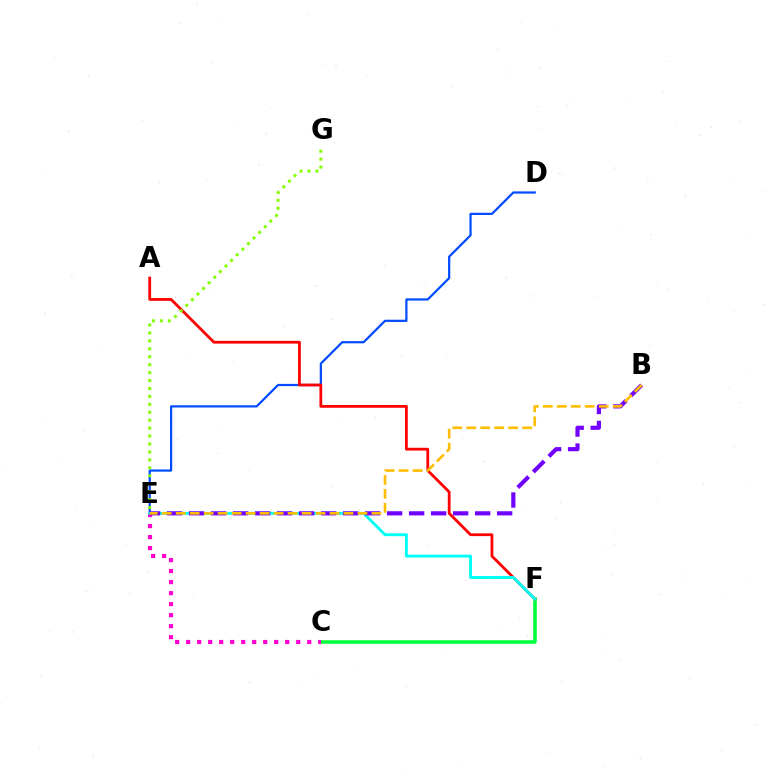{('D', 'E'): [{'color': '#004bff', 'line_style': 'solid', 'thickness': 1.6}], ('C', 'F'): [{'color': '#00ff39', 'line_style': 'solid', 'thickness': 2.54}], ('C', 'E'): [{'color': '#ff00cf', 'line_style': 'dotted', 'thickness': 2.99}], ('A', 'F'): [{'color': '#ff0000', 'line_style': 'solid', 'thickness': 2.0}], ('E', 'F'): [{'color': '#00fff6', 'line_style': 'solid', 'thickness': 2.1}], ('E', 'G'): [{'color': '#84ff00', 'line_style': 'dotted', 'thickness': 2.16}], ('B', 'E'): [{'color': '#7200ff', 'line_style': 'dashed', 'thickness': 2.99}, {'color': '#ffbd00', 'line_style': 'dashed', 'thickness': 1.9}]}